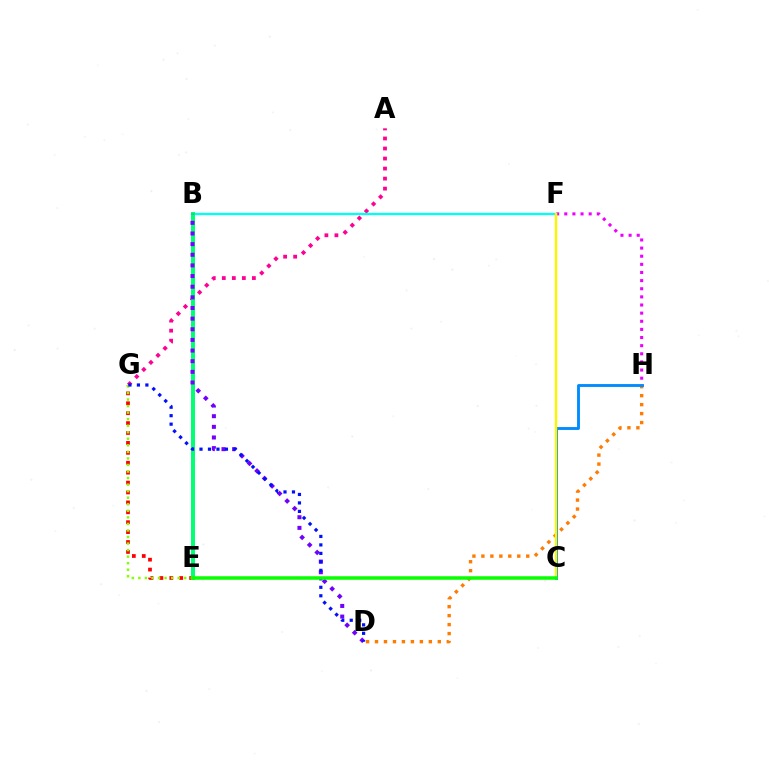{('F', 'H'): [{'color': '#ee00ff', 'line_style': 'dotted', 'thickness': 2.21}], ('A', 'G'): [{'color': '#ff0094', 'line_style': 'dotted', 'thickness': 2.72}], ('B', 'F'): [{'color': '#00fff6', 'line_style': 'solid', 'thickness': 1.65}], ('E', 'G'): [{'color': '#ff0000', 'line_style': 'dotted', 'thickness': 2.69}, {'color': '#84ff00', 'line_style': 'dotted', 'thickness': 1.78}], ('D', 'H'): [{'color': '#ff7c00', 'line_style': 'dotted', 'thickness': 2.44}], ('C', 'H'): [{'color': '#008cff', 'line_style': 'solid', 'thickness': 2.07}], ('C', 'F'): [{'color': '#fcf500', 'line_style': 'solid', 'thickness': 1.71}], ('B', 'E'): [{'color': '#00ff74', 'line_style': 'solid', 'thickness': 2.85}], ('B', 'D'): [{'color': '#7200ff', 'line_style': 'dotted', 'thickness': 2.89}], ('D', 'G'): [{'color': '#0010ff', 'line_style': 'dotted', 'thickness': 2.3}], ('C', 'E'): [{'color': '#08ff00', 'line_style': 'solid', 'thickness': 2.53}]}